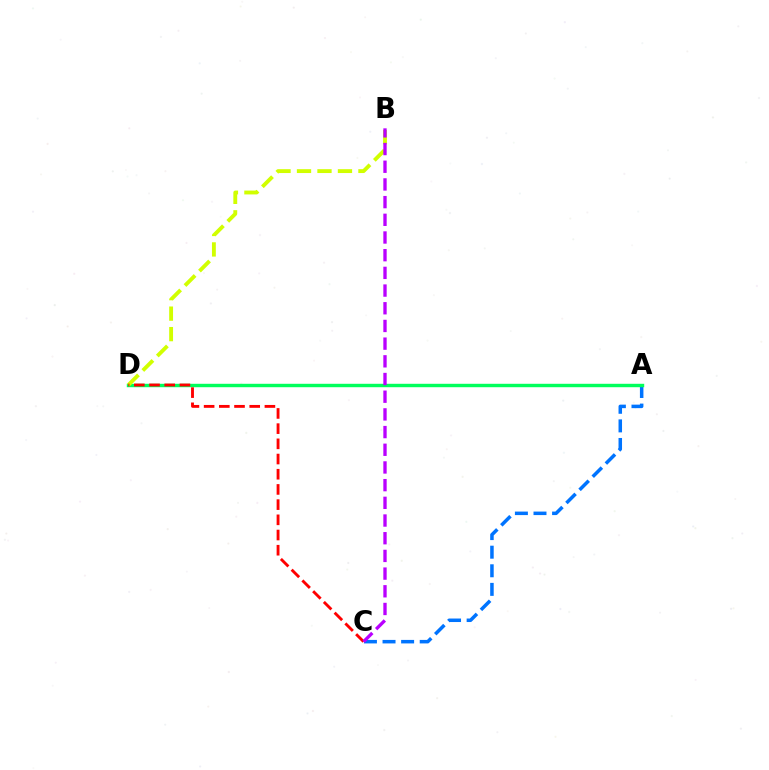{('A', 'C'): [{'color': '#0074ff', 'line_style': 'dashed', 'thickness': 2.53}], ('A', 'D'): [{'color': '#00ff5c', 'line_style': 'solid', 'thickness': 2.46}], ('B', 'D'): [{'color': '#d1ff00', 'line_style': 'dashed', 'thickness': 2.78}], ('C', 'D'): [{'color': '#ff0000', 'line_style': 'dashed', 'thickness': 2.06}], ('B', 'C'): [{'color': '#b900ff', 'line_style': 'dashed', 'thickness': 2.4}]}